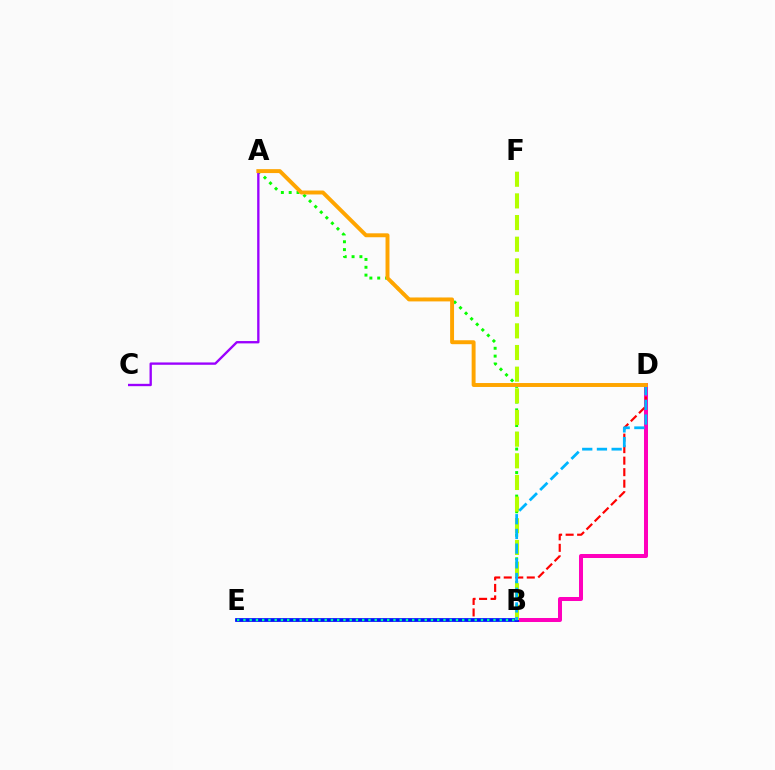{('B', 'D'): [{'color': '#ff00bd', 'line_style': 'solid', 'thickness': 2.89}, {'color': '#00b5ff', 'line_style': 'dashed', 'thickness': 2.0}], ('A', 'B'): [{'color': '#08ff00', 'line_style': 'dotted', 'thickness': 2.13}], ('D', 'E'): [{'color': '#ff0000', 'line_style': 'dashed', 'thickness': 1.56}], ('A', 'C'): [{'color': '#9b00ff', 'line_style': 'solid', 'thickness': 1.69}], ('B', 'E'): [{'color': '#0010ff', 'line_style': 'solid', 'thickness': 2.7}, {'color': '#00ff9d', 'line_style': 'dotted', 'thickness': 1.7}], ('B', 'F'): [{'color': '#b3ff00', 'line_style': 'dashed', 'thickness': 2.94}], ('A', 'D'): [{'color': '#ffa500', 'line_style': 'solid', 'thickness': 2.83}]}